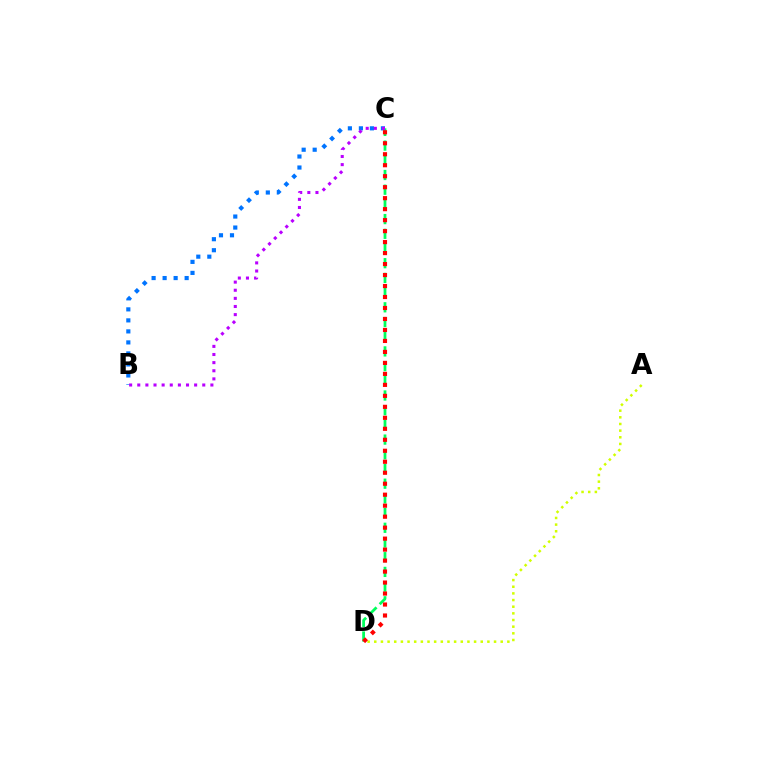{('C', 'D'): [{'color': '#00ff5c', 'line_style': 'dashed', 'thickness': 2.0}, {'color': '#ff0000', 'line_style': 'dotted', 'thickness': 2.98}], ('A', 'D'): [{'color': '#d1ff00', 'line_style': 'dotted', 'thickness': 1.81}], ('B', 'C'): [{'color': '#0074ff', 'line_style': 'dotted', 'thickness': 2.99}, {'color': '#b900ff', 'line_style': 'dotted', 'thickness': 2.21}]}